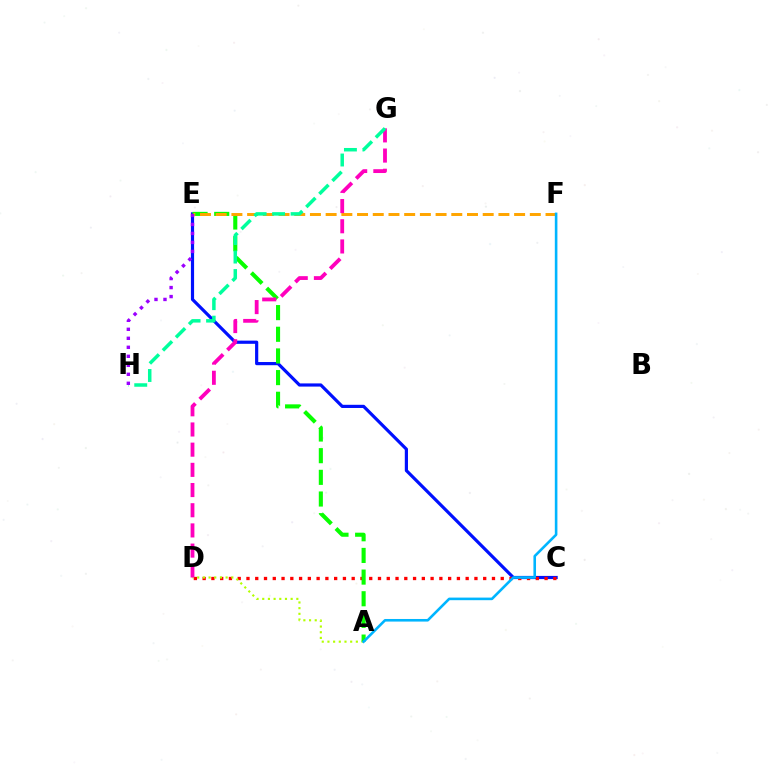{('C', 'E'): [{'color': '#0010ff', 'line_style': 'solid', 'thickness': 2.29}], ('C', 'D'): [{'color': '#ff0000', 'line_style': 'dotted', 'thickness': 2.38}], ('A', 'D'): [{'color': '#b3ff00', 'line_style': 'dotted', 'thickness': 1.54}], ('A', 'E'): [{'color': '#08ff00', 'line_style': 'dashed', 'thickness': 2.94}], ('E', 'F'): [{'color': '#ffa500', 'line_style': 'dashed', 'thickness': 2.13}], ('D', 'G'): [{'color': '#ff00bd', 'line_style': 'dashed', 'thickness': 2.74}], ('G', 'H'): [{'color': '#00ff9d', 'line_style': 'dashed', 'thickness': 2.51}], ('A', 'F'): [{'color': '#00b5ff', 'line_style': 'solid', 'thickness': 1.87}], ('E', 'H'): [{'color': '#9b00ff', 'line_style': 'dotted', 'thickness': 2.44}]}